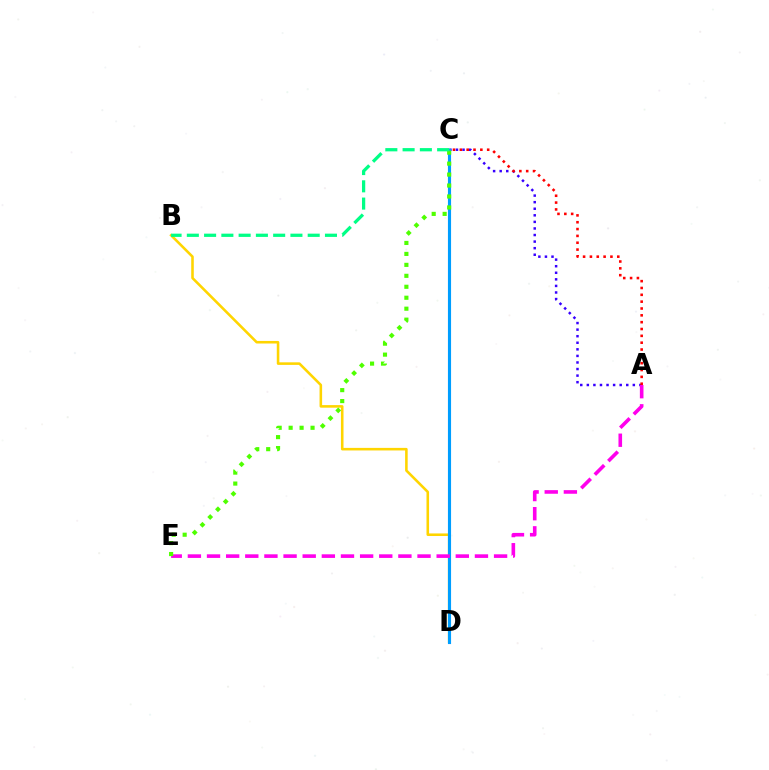{('A', 'C'): [{'color': '#3700ff', 'line_style': 'dotted', 'thickness': 1.79}, {'color': '#ff0000', 'line_style': 'dotted', 'thickness': 1.86}], ('B', 'D'): [{'color': '#ffd500', 'line_style': 'solid', 'thickness': 1.85}], ('C', 'D'): [{'color': '#009eff', 'line_style': 'solid', 'thickness': 2.25}], ('A', 'E'): [{'color': '#ff00ed', 'line_style': 'dashed', 'thickness': 2.6}], ('C', 'E'): [{'color': '#4fff00', 'line_style': 'dotted', 'thickness': 2.98}], ('B', 'C'): [{'color': '#00ff86', 'line_style': 'dashed', 'thickness': 2.35}]}